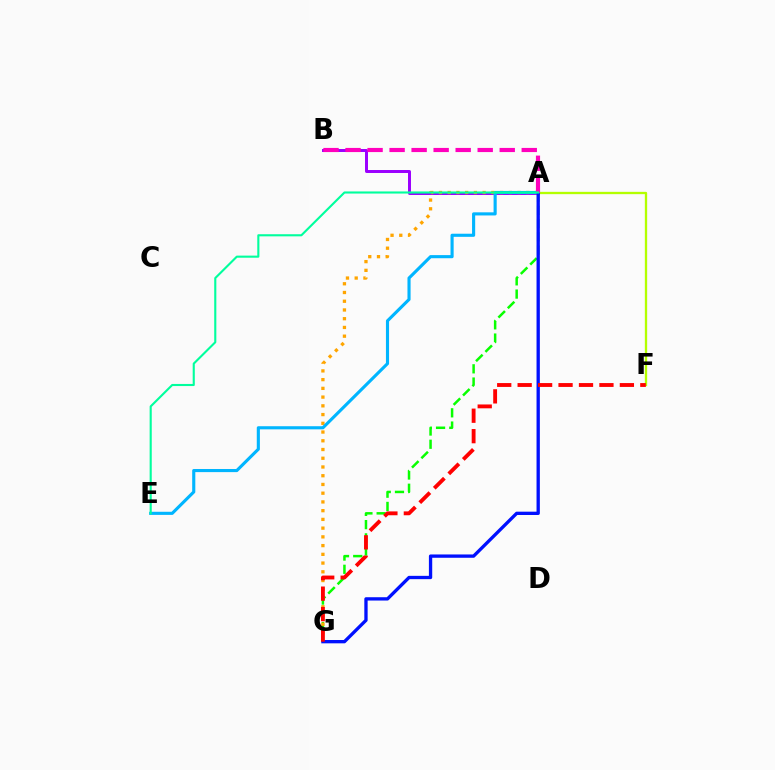{('A', 'B'): [{'color': '#9b00ff', 'line_style': 'solid', 'thickness': 2.14}, {'color': '#ff00bd', 'line_style': 'dashed', 'thickness': 2.99}], ('A', 'G'): [{'color': '#08ff00', 'line_style': 'dashed', 'thickness': 1.8}, {'color': '#ffa500', 'line_style': 'dotted', 'thickness': 2.37}, {'color': '#0010ff', 'line_style': 'solid', 'thickness': 2.39}], ('A', 'F'): [{'color': '#b3ff00', 'line_style': 'solid', 'thickness': 1.66}], ('A', 'E'): [{'color': '#00b5ff', 'line_style': 'solid', 'thickness': 2.24}, {'color': '#00ff9d', 'line_style': 'solid', 'thickness': 1.52}], ('F', 'G'): [{'color': '#ff0000', 'line_style': 'dashed', 'thickness': 2.78}]}